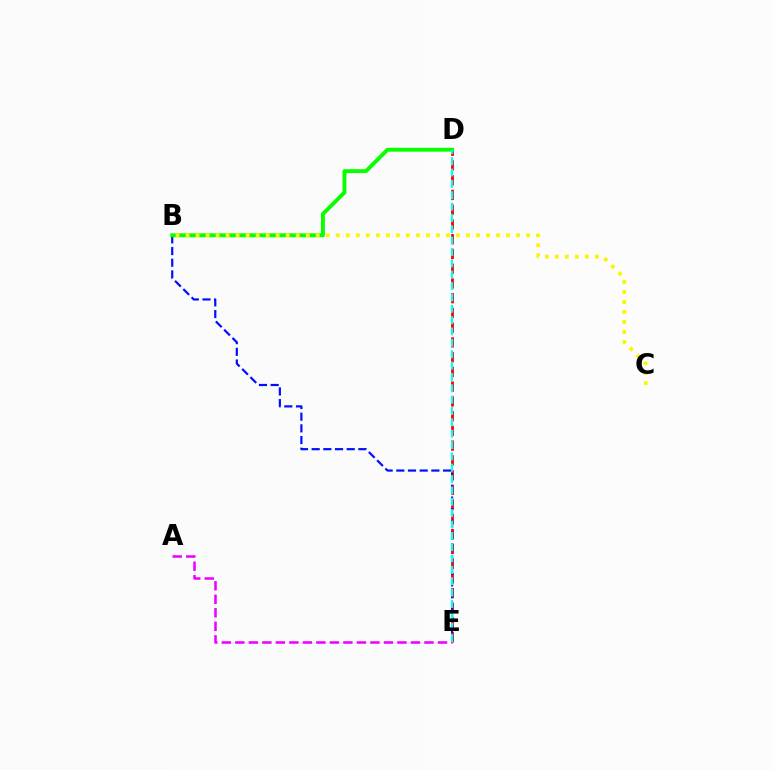{('A', 'E'): [{'color': '#ee00ff', 'line_style': 'dashed', 'thickness': 1.84}], ('D', 'E'): [{'color': '#ff0000', 'line_style': 'dashed', 'thickness': 2.0}, {'color': '#00fff6', 'line_style': 'dashed', 'thickness': 1.54}], ('B', 'E'): [{'color': '#0010ff', 'line_style': 'dashed', 'thickness': 1.59}], ('B', 'D'): [{'color': '#08ff00', 'line_style': 'solid', 'thickness': 2.8}], ('B', 'C'): [{'color': '#fcf500', 'line_style': 'dotted', 'thickness': 2.72}]}